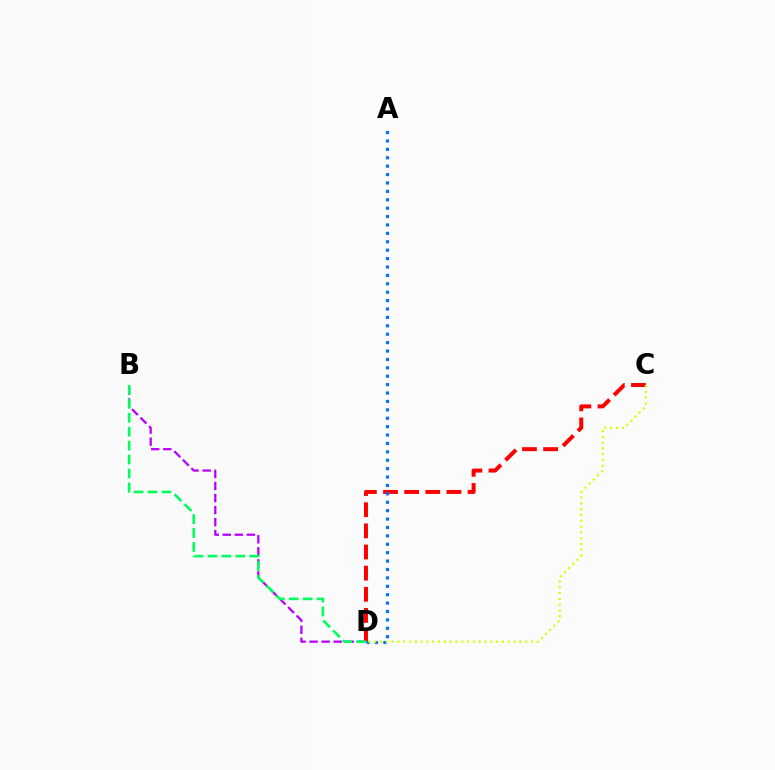{('B', 'D'): [{'color': '#b900ff', 'line_style': 'dashed', 'thickness': 1.64}, {'color': '#00ff5c', 'line_style': 'dashed', 'thickness': 1.89}], ('C', 'D'): [{'color': '#ff0000', 'line_style': 'dashed', 'thickness': 2.87}, {'color': '#d1ff00', 'line_style': 'dotted', 'thickness': 1.58}], ('A', 'D'): [{'color': '#0074ff', 'line_style': 'dotted', 'thickness': 2.28}]}